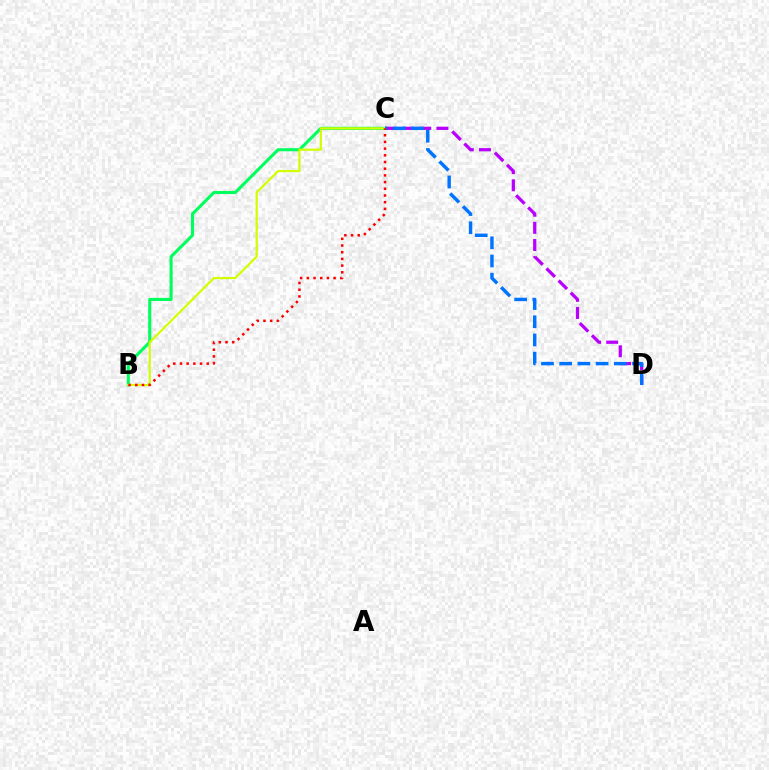{('B', 'C'): [{'color': '#00ff5c', 'line_style': 'solid', 'thickness': 2.22}, {'color': '#d1ff00', 'line_style': 'solid', 'thickness': 1.58}, {'color': '#ff0000', 'line_style': 'dotted', 'thickness': 1.82}], ('C', 'D'): [{'color': '#b900ff', 'line_style': 'dashed', 'thickness': 2.33}, {'color': '#0074ff', 'line_style': 'dashed', 'thickness': 2.47}]}